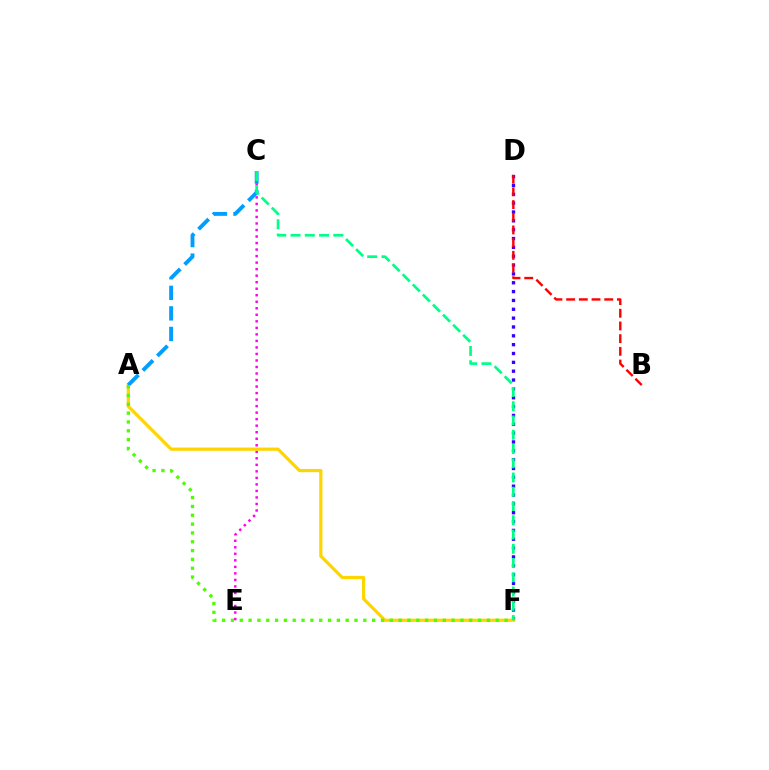{('D', 'F'): [{'color': '#3700ff', 'line_style': 'dotted', 'thickness': 2.4}], ('C', 'E'): [{'color': '#ff00ed', 'line_style': 'dotted', 'thickness': 1.77}], ('A', 'F'): [{'color': '#ffd500', 'line_style': 'solid', 'thickness': 2.31}, {'color': '#4fff00', 'line_style': 'dotted', 'thickness': 2.4}], ('B', 'D'): [{'color': '#ff0000', 'line_style': 'dashed', 'thickness': 1.72}], ('A', 'C'): [{'color': '#009eff', 'line_style': 'dashed', 'thickness': 2.79}], ('C', 'F'): [{'color': '#00ff86', 'line_style': 'dashed', 'thickness': 1.94}]}